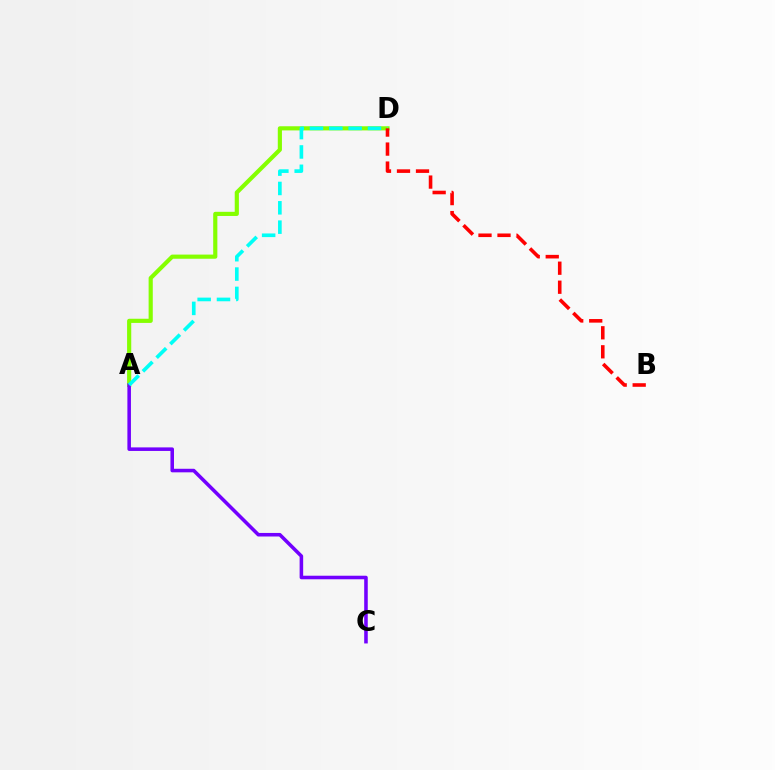{('A', 'D'): [{'color': '#84ff00', 'line_style': 'solid', 'thickness': 2.99}, {'color': '#00fff6', 'line_style': 'dashed', 'thickness': 2.63}], ('A', 'C'): [{'color': '#7200ff', 'line_style': 'solid', 'thickness': 2.56}], ('B', 'D'): [{'color': '#ff0000', 'line_style': 'dashed', 'thickness': 2.58}]}